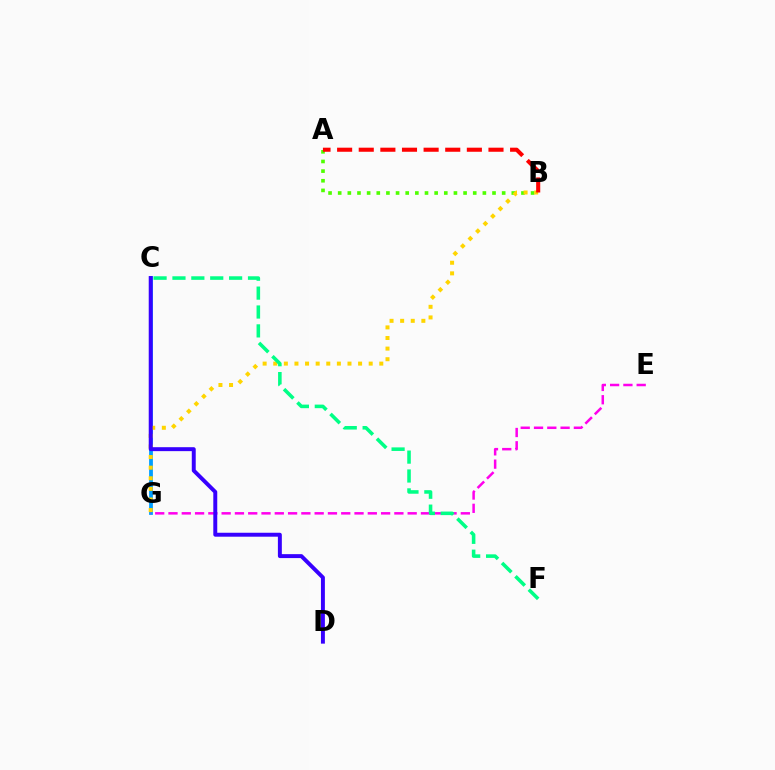{('C', 'G'): [{'color': '#009eff', 'line_style': 'solid', 'thickness': 2.74}], ('A', 'B'): [{'color': '#4fff00', 'line_style': 'dotted', 'thickness': 2.62}, {'color': '#ff0000', 'line_style': 'dashed', 'thickness': 2.94}], ('E', 'G'): [{'color': '#ff00ed', 'line_style': 'dashed', 'thickness': 1.81}], ('B', 'G'): [{'color': '#ffd500', 'line_style': 'dotted', 'thickness': 2.88}], ('C', 'D'): [{'color': '#3700ff', 'line_style': 'solid', 'thickness': 2.84}], ('C', 'F'): [{'color': '#00ff86', 'line_style': 'dashed', 'thickness': 2.57}]}